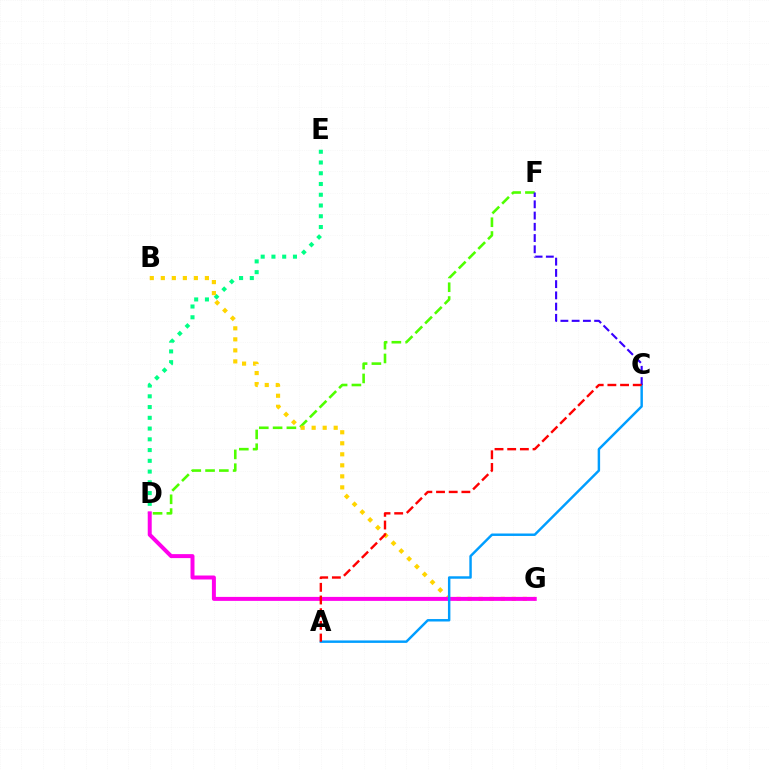{('D', 'E'): [{'color': '#00ff86', 'line_style': 'dotted', 'thickness': 2.92}], ('D', 'F'): [{'color': '#4fff00', 'line_style': 'dashed', 'thickness': 1.87}], ('B', 'G'): [{'color': '#ffd500', 'line_style': 'dotted', 'thickness': 2.99}], ('D', 'G'): [{'color': '#ff00ed', 'line_style': 'solid', 'thickness': 2.87}], ('A', 'C'): [{'color': '#009eff', 'line_style': 'solid', 'thickness': 1.77}, {'color': '#ff0000', 'line_style': 'dashed', 'thickness': 1.72}], ('C', 'F'): [{'color': '#3700ff', 'line_style': 'dashed', 'thickness': 1.53}]}